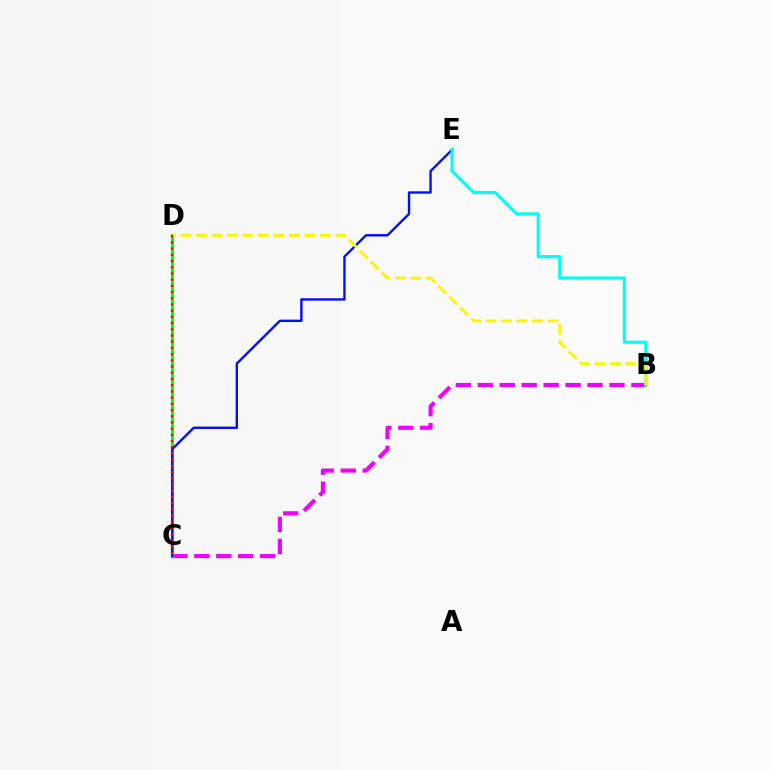{('B', 'C'): [{'color': '#ee00ff', 'line_style': 'dashed', 'thickness': 2.98}], ('C', 'D'): [{'color': '#08ff00', 'line_style': 'solid', 'thickness': 2.25}, {'color': '#ff0000', 'line_style': 'dotted', 'thickness': 1.69}], ('C', 'E'): [{'color': '#0010ff', 'line_style': 'solid', 'thickness': 1.72}], ('B', 'E'): [{'color': '#00fff6', 'line_style': 'solid', 'thickness': 2.3}], ('B', 'D'): [{'color': '#fcf500', 'line_style': 'dashed', 'thickness': 2.1}]}